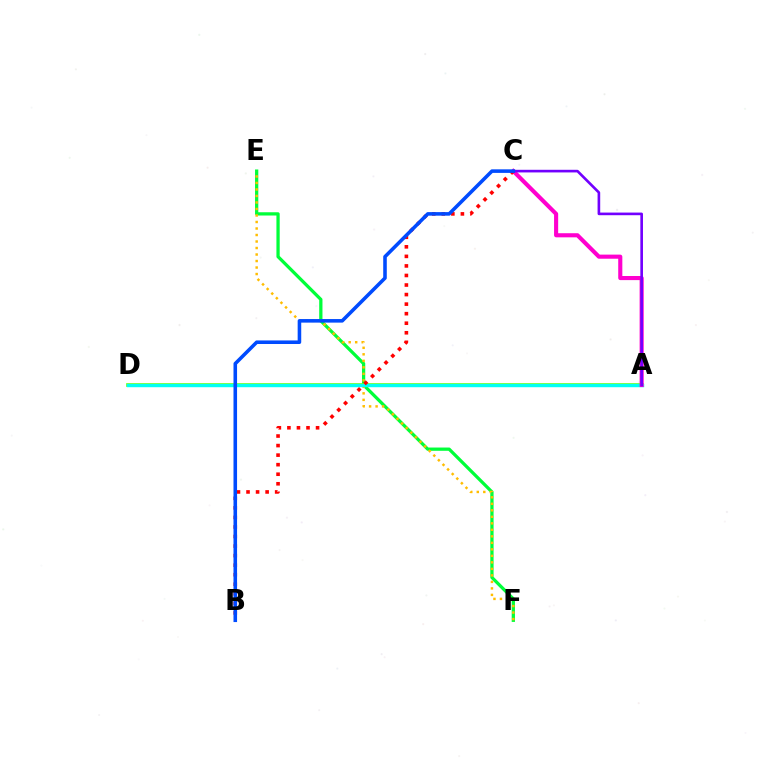{('E', 'F'): [{'color': '#00ff39', 'line_style': 'solid', 'thickness': 2.35}, {'color': '#ffbd00', 'line_style': 'dotted', 'thickness': 1.77}], ('A', 'D'): [{'color': '#84ff00', 'line_style': 'solid', 'thickness': 2.66}, {'color': '#00fff6', 'line_style': 'solid', 'thickness': 2.47}], ('A', 'C'): [{'color': '#ff00cf', 'line_style': 'solid', 'thickness': 2.96}, {'color': '#7200ff', 'line_style': 'solid', 'thickness': 1.9}], ('B', 'C'): [{'color': '#ff0000', 'line_style': 'dotted', 'thickness': 2.59}, {'color': '#004bff', 'line_style': 'solid', 'thickness': 2.57}]}